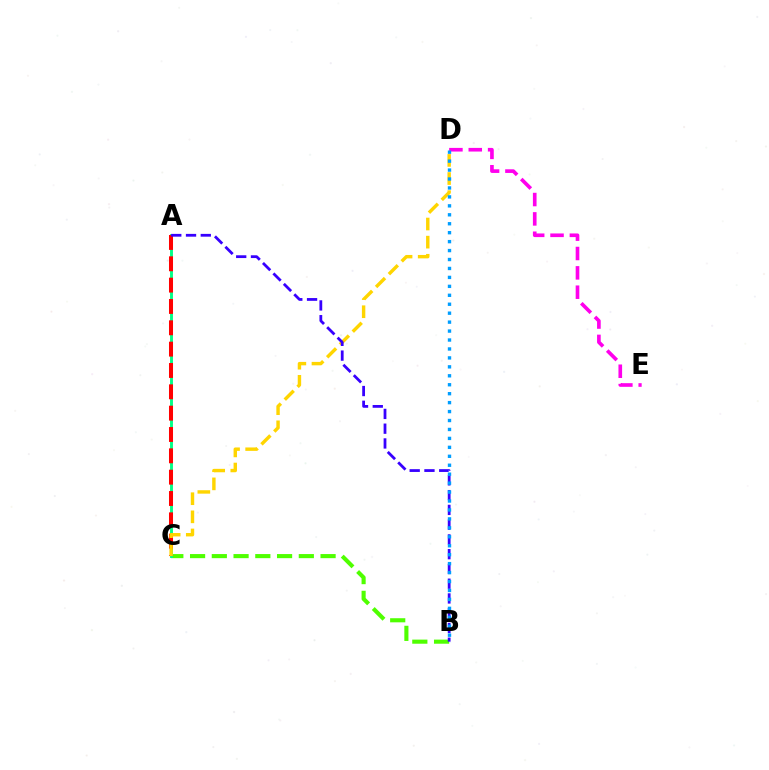{('D', 'E'): [{'color': '#ff00ed', 'line_style': 'dashed', 'thickness': 2.63}], ('B', 'C'): [{'color': '#4fff00', 'line_style': 'dashed', 'thickness': 2.95}], ('A', 'C'): [{'color': '#00ff86', 'line_style': 'solid', 'thickness': 2.09}, {'color': '#ff0000', 'line_style': 'dashed', 'thickness': 2.9}], ('C', 'D'): [{'color': '#ffd500', 'line_style': 'dashed', 'thickness': 2.46}], ('A', 'B'): [{'color': '#3700ff', 'line_style': 'dashed', 'thickness': 2.01}], ('B', 'D'): [{'color': '#009eff', 'line_style': 'dotted', 'thickness': 2.43}]}